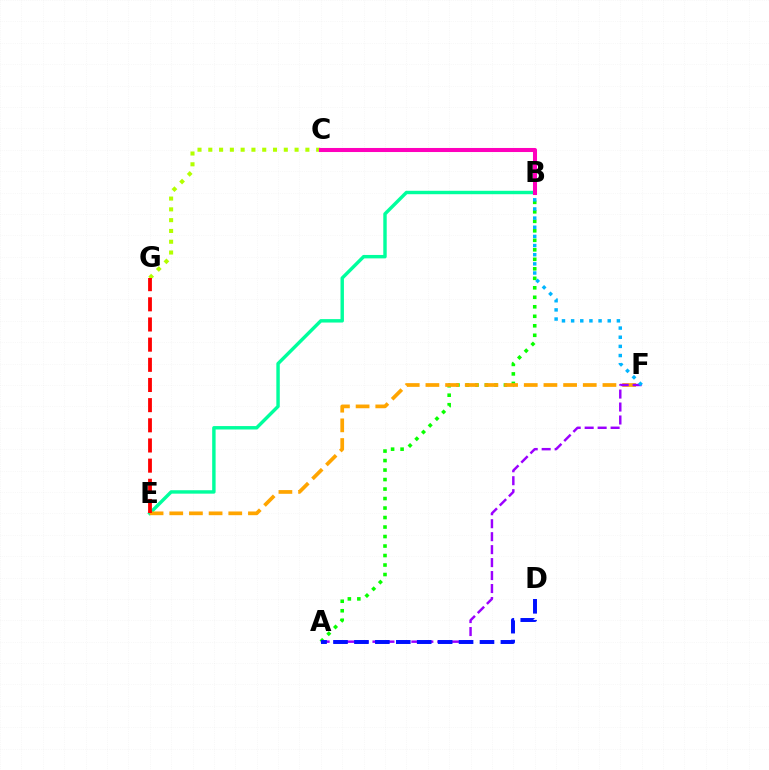{('A', 'B'): [{'color': '#08ff00', 'line_style': 'dotted', 'thickness': 2.58}], ('C', 'G'): [{'color': '#b3ff00', 'line_style': 'dotted', 'thickness': 2.93}], ('B', 'E'): [{'color': '#00ff9d', 'line_style': 'solid', 'thickness': 2.47}], ('E', 'F'): [{'color': '#ffa500', 'line_style': 'dashed', 'thickness': 2.67}], ('E', 'G'): [{'color': '#ff0000', 'line_style': 'dashed', 'thickness': 2.74}], ('B', 'C'): [{'color': '#ff00bd', 'line_style': 'solid', 'thickness': 2.92}], ('A', 'F'): [{'color': '#9b00ff', 'line_style': 'dashed', 'thickness': 1.76}], ('A', 'D'): [{'color': '#0010ff', 'line_style': 'dashed', 'thickness': 2.84}], ('B', 'F'): [{'color': '#00b5ff', 'line_style': 'dotted', 'thickness': 2.49}]}